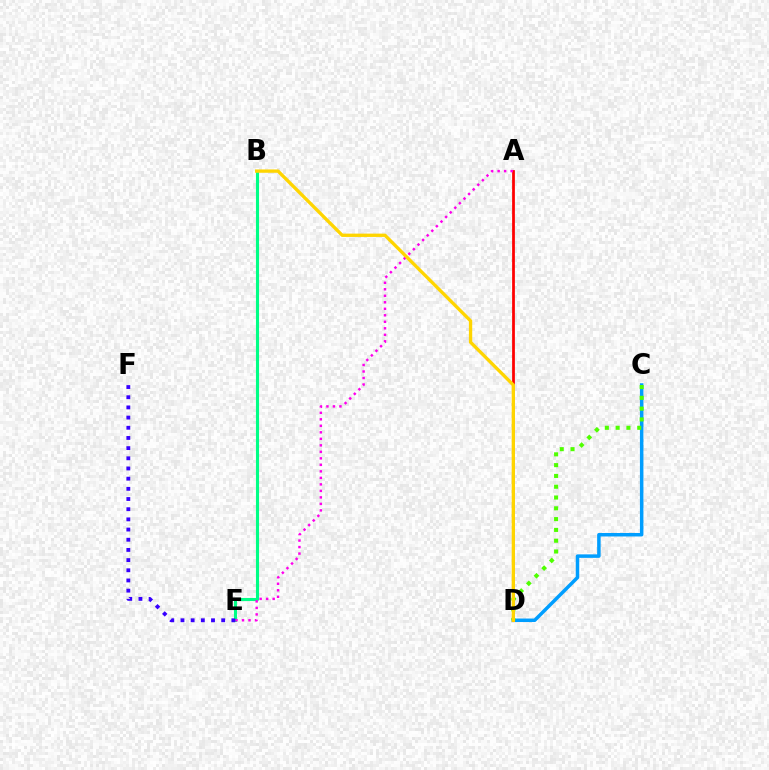{('C', 'D'): [{'color': '#009eff', 'line_style': 'solid', 'thickness': 2.51}, {'color': '#4fff00', 'line_style': 'dotted', 'thickness': 2.93}], ('B', 'E'): [{'color': '#00ff86', 'line_style': 'solid', 'thickness': 2.23}], ('A', 'D'): [{'color': '#ff0000', 'line_style': 'solid', 'thickness': 1.99}], ('A', 'E'): [{'color': '#ff00ed', 'line_style': 'dotted', 'thickness': 1.77}], ('E', 'F'): [{'color': '#3700ff', 'line_style': 'dotted', 'thickness': 2.77}], ('B', 'D'): [{'color': '#ffd500', 'line_style': 'solid', 'thickness': 2.39}]}